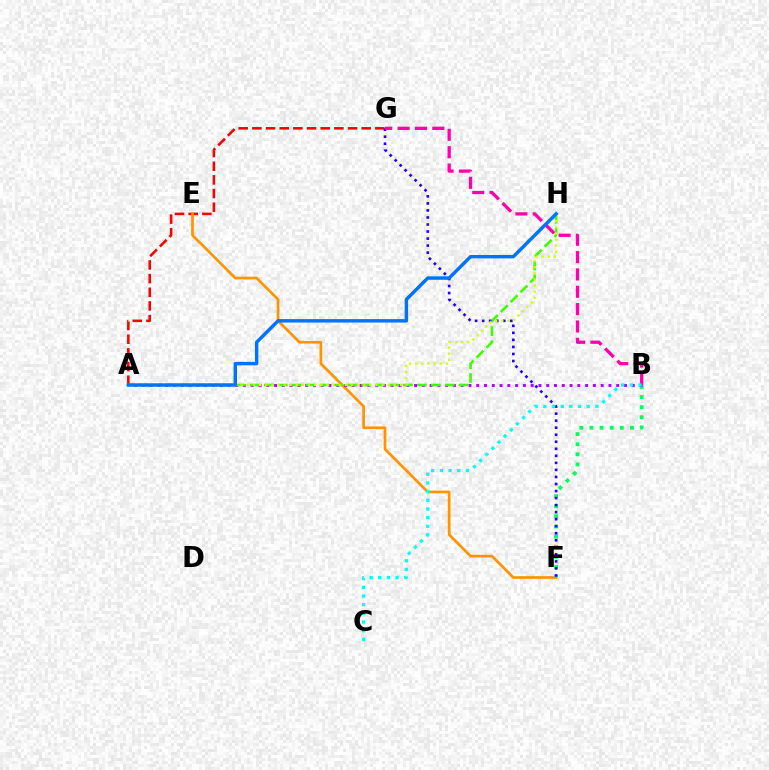{('A', 'G'): [{'color': '#ff0000', 'line_style': 'dashed', 'thickness': 1.86}], ('E', 'F'): [{'color': '#ff9400', 'line_style': 'solid', 'thickness': 1.93}], ('B', 'F'): [{'color': '#00ff5c', 'line_style': 'dotted', 'thickness': 2.75}], ('A', 'B'): [{'color': '#b900ff', 'line_style': 'dotted', 'thickness': 2.11}], ('A', 'H'): [{'color': '#3dff00', 'line_style': 'dashed', 'thickness': 1.89}, {'color': '#d1ff00', 'line_style': 'dotted', 'thickness': 1.66}, {'color': '#0074ff', 'line_style': 'solid', 'thickness': 2.47}], ('F', 'G'): [{'color': '#2500ff', 'line_style': 'dotted', 'thickness': 1.91}], ('B', 'G'): [{'color': '#ff00ac', 'line_style': 'dashed', 'thickness': 2.36}], ('B', 'C'): [{'color': '#00fff6', 'line_style': 'dotted', 'thickness': 2.36}]}